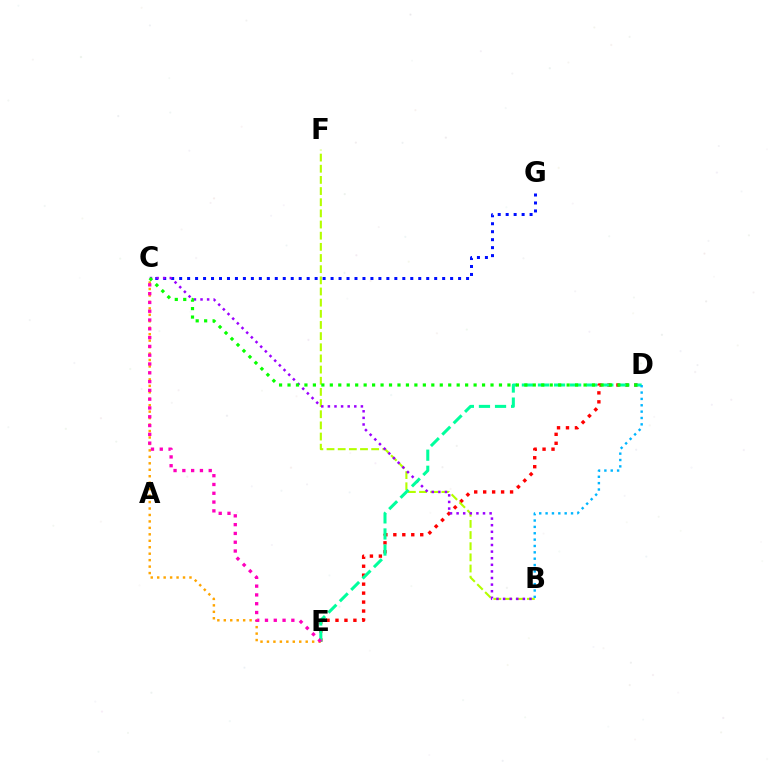{('C', 'G'): [{'color': '#0010ff', 'line_style': 'dotted', 'thickness': 2.17}], ('D', 'E'): [{'color': '#ff0000', 'line_style': 'dotted', 'thickness': 2.44}, {'color': '#00ff9d', 'line_style': 'dashed', 'thickness': 2.18}], ('C', 'E'): [{'color': '#ffa500', 'line_style': 'dotted', 'thickness': 1.75}, {'color': '#ff00bd', 'line_style': 'dotted', 'thickness': 2.39}], ('B', 'F'): [{'color': '#b3ff00', 'line_style': 'dashed', 'thickness': 1.52}], ('B', 'C'): [{'color': '#9b00ff', 'line_style': 'dotted', 'thickness': 1.79}], ('B', 'D'): [{'color': '#00b5ff', 'line_style': 'dotted', 'thickness': 1.73}], ('C', 'D'): [{'color': '#08ff00', 'line_style': 'dotted', 'thickness': 2.3}]}